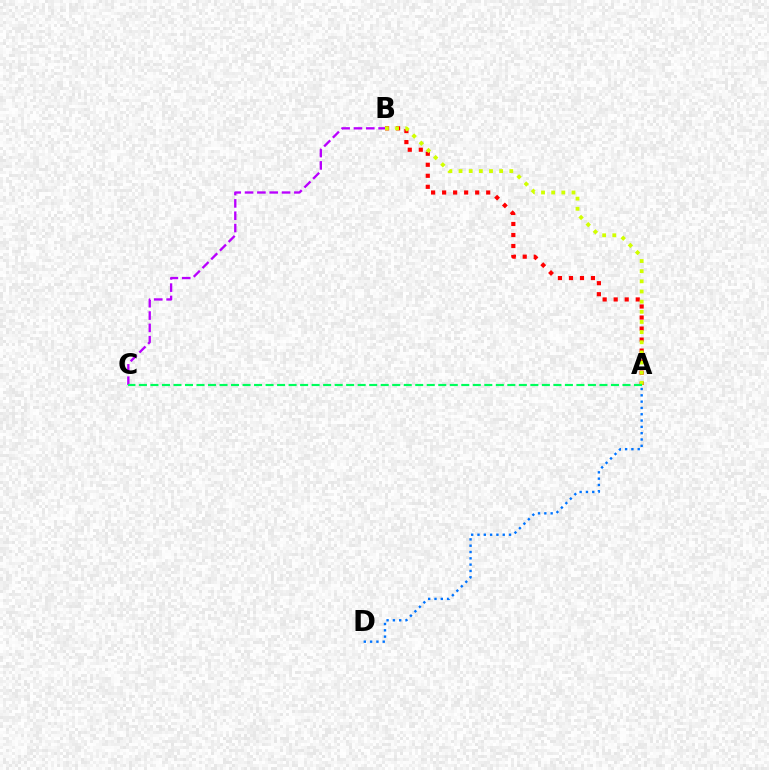{('A', 'D'): [{'color': '#0074ff', 'line_style': 'dotted', 'thickness': 1.71}], ('B', 'C'): [{'color': '#b900ff', 'line_style': 'dashed', 'thickness': 1.68}], ('A', 'B'): [{'color': '#ff0000', 'line_style': 'dotted', 'thickness': 2.99}, {'color': '#d1ff00', 'line_style': 'dotted', 'thickness': 2.76}], ('A', 'C'): [{'color': '#00ff5c', 'line_style': 'dashed', 'thickness': 1.56}]}